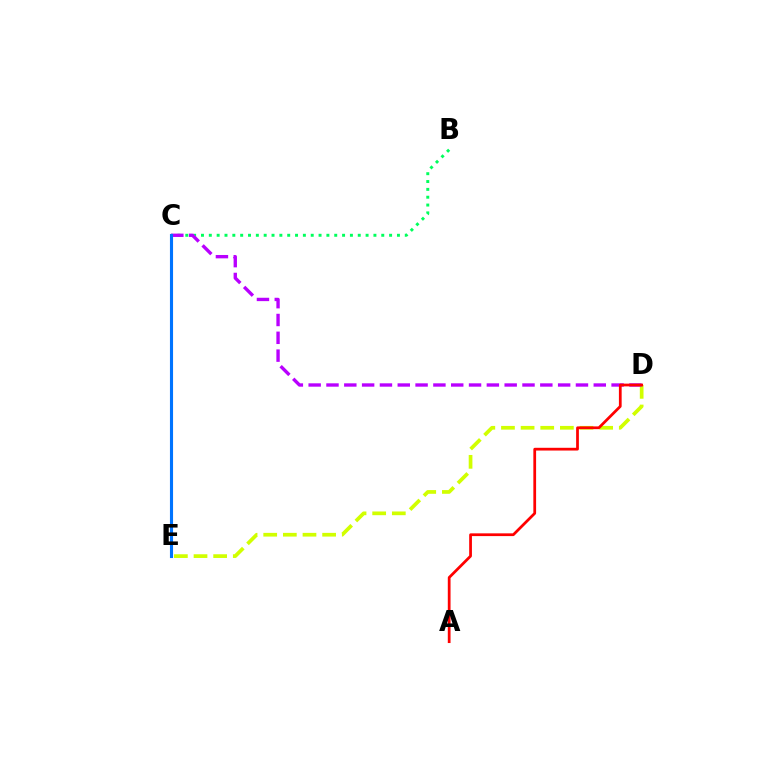{('B', 'C'): [{'color': '#00ff5c', 'line_style': 'dotted', 'thickness': 2.13}], ('D', 'E'): [{'color': '#d1ff00', 'line_style': 'dashed', 'thickness': 2.67}], ('C', 'D'): [{'color': '#b900ff', 'line_style': 'dashed', 'thickness': 2.42}], ('A', 'D'): [{'color': '#ff0000', 'line_style': 'solid', 'thickness': 1.98}], ('C', 'E'): [{'color': '#0074ff', 'line_style': 'solid', 'thickness': 2.24}]}